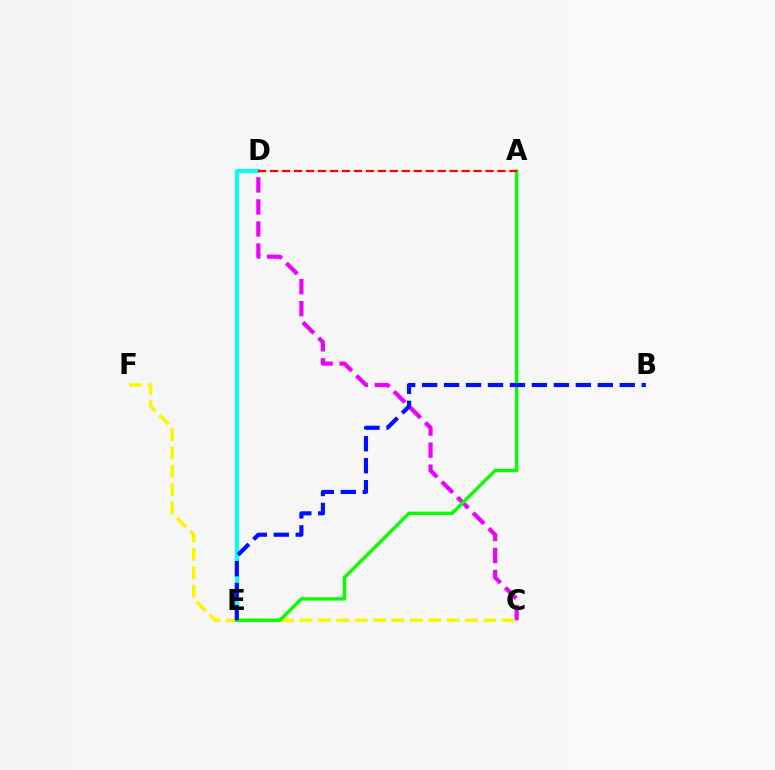{('C', 'D'): [{'color': '#ee00ff', 'line_style': 'dashed', 'thickness': 2.99}], ('D', 'E'): [{'color': '#00fff6', 'line_style': 'solid', 'thickness': 2.85}], ('C', 'F'): [{'color': '#fcf500', 'line_style': 'dashed', 'thickness': 2.5}], ('A', 'E'): [{'color': '#08ff00', 'line_style': 'solid', 'thickness': 2.44}], ('A', 'D'): [{'color': '#ff0000', 'line_style': 'dashed', 'thickness': 1.63}], ('B', 'E'): [{'color': '#0010ff', 'line_style': 'dashed', 'thickness': 2.98}]}